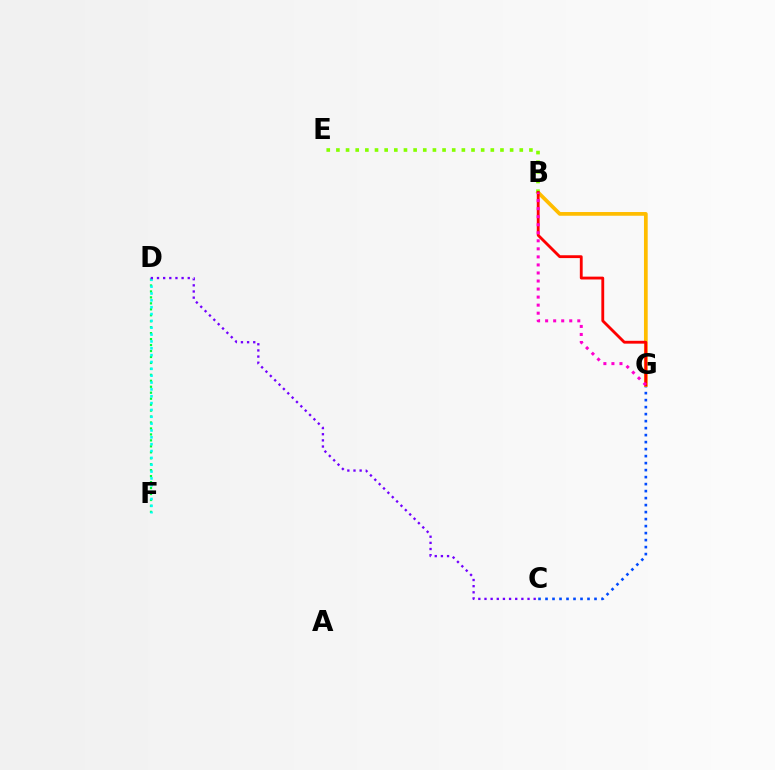{('D', 'F'): [{'color': '#00ff39', 'line_style': 'dotted', 'thickness': 1.62}, {'color': '#00fff6', 'line_style': 'dotted', 'thickness': 1.86}], ('C', 'G'): [{'color': '#004bff', 'line_style': 'dotted', 'thickness': 1.9}], ('B', 'G'): [{'color': '#ffbd00', 'line_style': 'solid', 'thickness': 2.68}, {'color': '#ff0000', 'line_style': 'solid', 'thickness': 2.04}, {'color': '#ff00cf', 'line_style': 'dotted', 'thickness': 2.18}], ('B', 'E'): [{'color': '#84ff00', 'line_style': 'dotted', 'thickness': 2.62}], ('C', 'D'): [{'color': '#7200ff', 'line_style': 'dotted', 'thickness': 1.67}]}